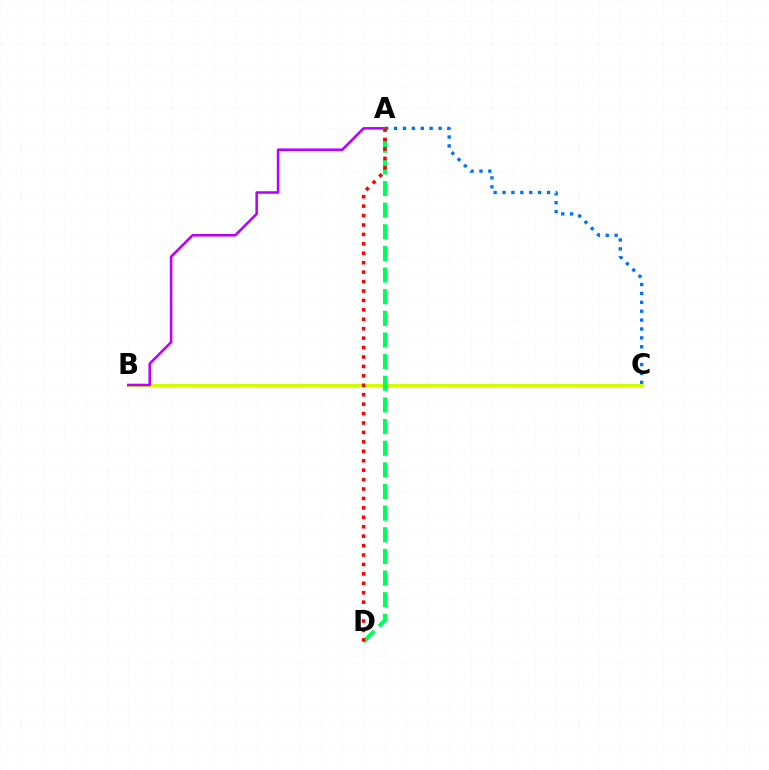{('A', 'C'): [{'color': '#0074ff', 'line_style': 'dotted', 'thickness': 2.42}], ('B', 'C'): [{'color': '#d1ff00', 'line_style': 'solid', 'thickness': 2.24}], ('A', 'B'): [{'color': '#b900ff', 'line_style': 'solid', 'thickness': 1.84}], ('A', 'D'): [{'color': '#00ff5c', 'line_style': 'dashed', 'thickness': 2.94}, {'color': '#ff0000', 'line_style': 'dotted', 'thickness': 2.56}]}